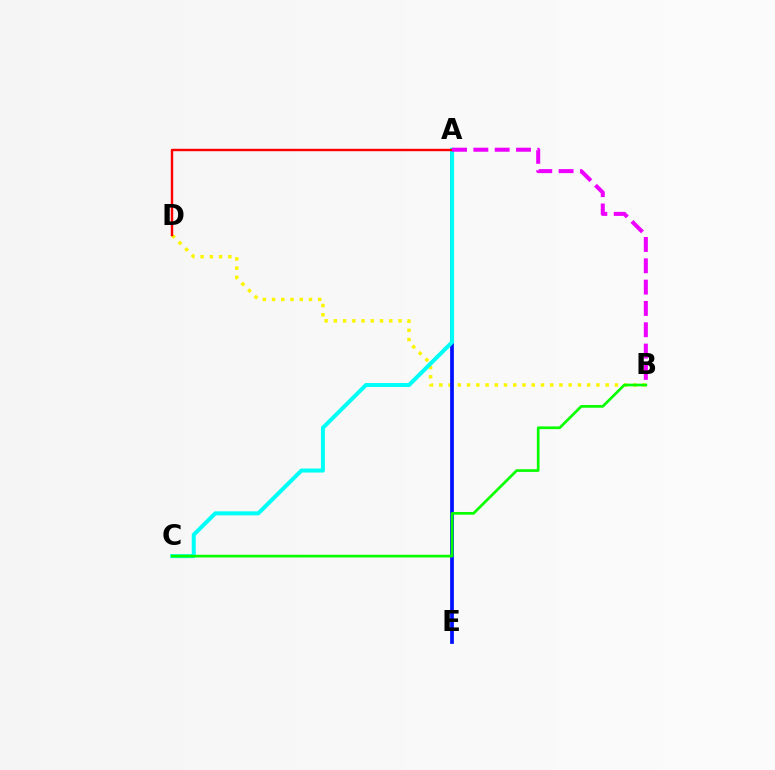{('B', 'D'): [{'color': '#fcf500', 'line_style': 'dotted', 'thickness': 2.51}], ('A', 'E'): [{'color': '#0010ff', 'line_style': 'solid', 'thickness': 2.69}], ('A', 'C'): [{'color': '#00fff6', 'line_style': 'solid', 'thickness': 2.88}], ('A', 'D'): [{'color': '#ff0000', 'line_style': 'solid', 'thickness': 1.74}], ('A', 'B'): [{'color': '#ee00ff', 'line_style': 'dashed', 'thickness': 2.9}], ('B', 'C'): [{'color': '#08ff00', 'line_style': 'solid', 'thickness': 1.94}]}